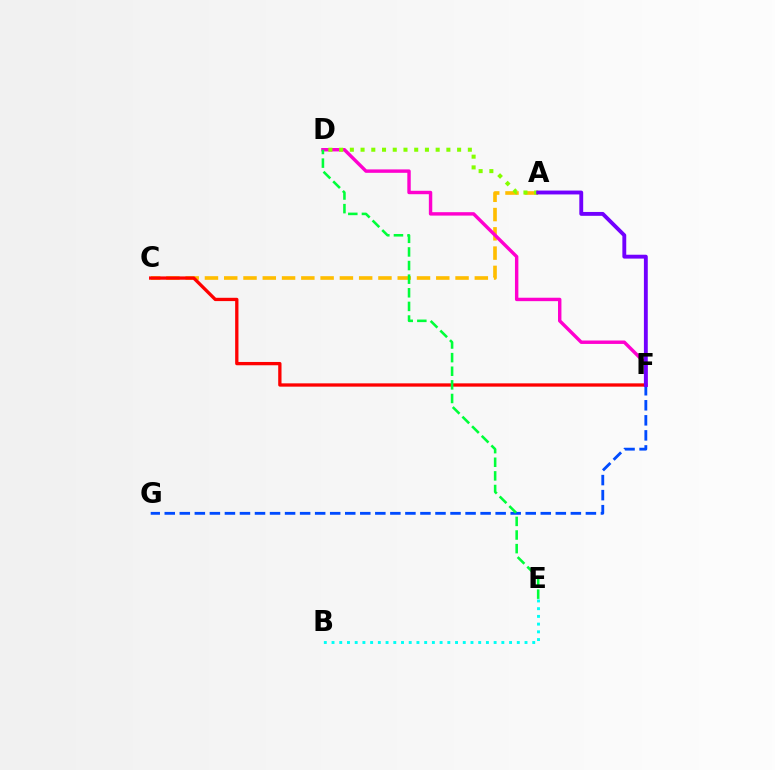{('A', 'C'): [{'color': '#ffbd00', 'line_style': 'dashed', 'thickness': 2.62}], ('F', 'G'): [{'color': '#004bff', 'line_style': 'dashed', 'thickness': 2.04}], ('C', 'F'): [{'color': '#ff0000', 'line_style': 'solid', 'thickness': 2.38}], ('B', 'E'): [{'color': '#00fff6', 'line_style': 'dotted', 'thickness': 2.1}], ('D', 'F'): [{'color': '#ff00cf', 'line_style': 'solid', 'thickness': 2.46}], ('A', 'D'): [{'color': '#84ff00', 'line_style': 'dotted', 'thickness': 2.91}], ('D', 'E'): [{'color': '#00ff39', 'line_style': 'dashed', 'thickness': 1.85}], ('A', 'F'): [{'color': '#7200ff', 'line_style': 'solid', 'thickness': 2.79}]}